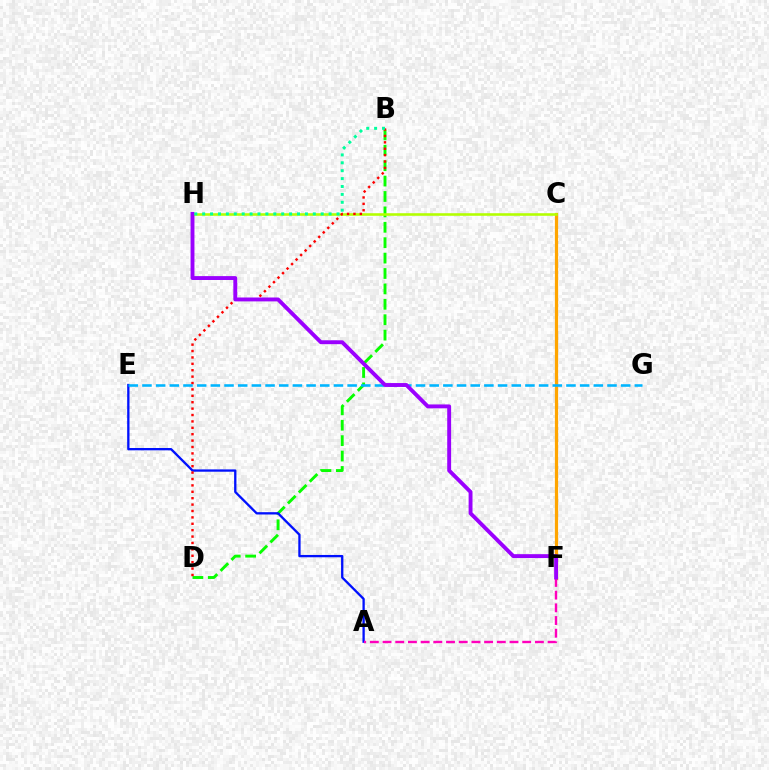{('B', 'D'): [{'color': '#08ff00', 'line_style': 'dashed', 'thickness': 2.09}, {'color': '#ff0000', 'line_style': 'dotted', 'thickness': 1.74}], ('A', 'E'): [{'color': '#0010ff', 'line_style': 'solid', 'thickness': 1.66}], ('C', 'F'): [{'color': '#ffa500', 'line_style': 'solid', 'thickness': 2.32}], ('C', 'H'): [{'color': '#b3ff00', 'line_style': 'solid', 'thickness': 1.86}], ('A', 'F'): [{'color': '#ff00bd', 'line_style': 'dashed', 'thickness': 1.72}], ('E', 'G'): [{'color': '#00b5ff', 'line_style': 'dashed', 'thickness': 1.86}], ('F', 'H'): [{'color': '#9b00ff', 'line_style': 'solid', 'thickness': 2.8}], ('B', 'H'): [{'color': '#00ff9d', 'line_style': 'dotted', 'thickness': 2.15}]}